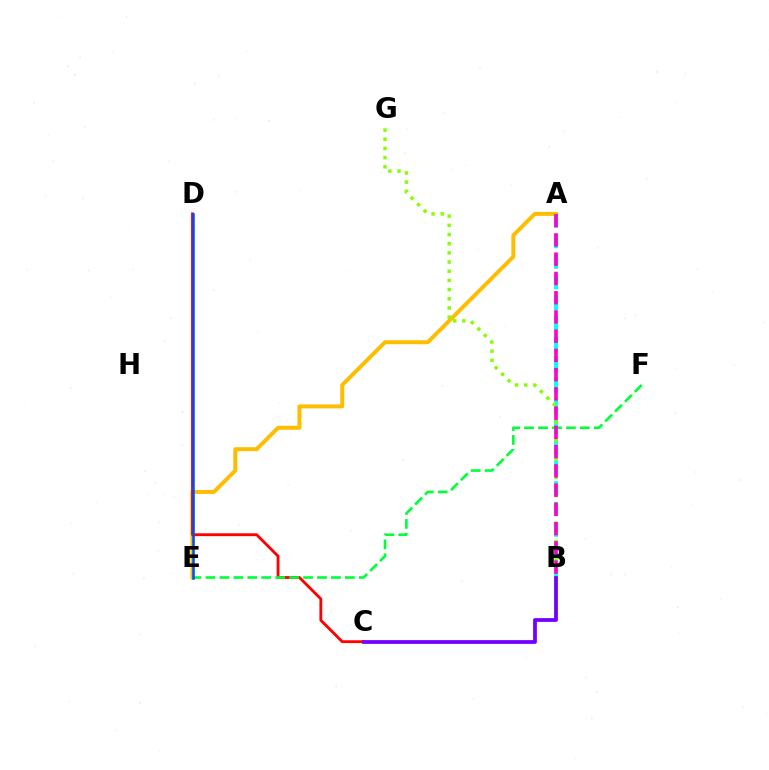{('A', 'E'): [{'color': '#ffbd00', 'line_style': 'solid', 'thickness': 2.85}], ('A', 'B'): [{'color': '#00fff6', 'line_style': 'dashed', 'thickness': 2.8}, {'color': '#ff00cf', 'line_style': 'dashed', 'thickness': 2.61}], ('B', 'G'): [{'color': '#84ff00', 'line_style': 'dotted', 'thickness': 2.49}], ('C', 'D'): [{'color': '#ff0000', 'line_style': 'solid', 'thickness': 2.03}], ('E', 'F'): [{'color': '#00ff39', 'line_style': 'dashed', 'thickness': 1.89}], ('B', 'C'): [{'color': '#7200ff', 'line_style': 'solid', 'thickness': 2.72}], ('D', 'E'): [{'color': '#004bff', 'line_style': 'solid', 'thickness': 1.8}]}